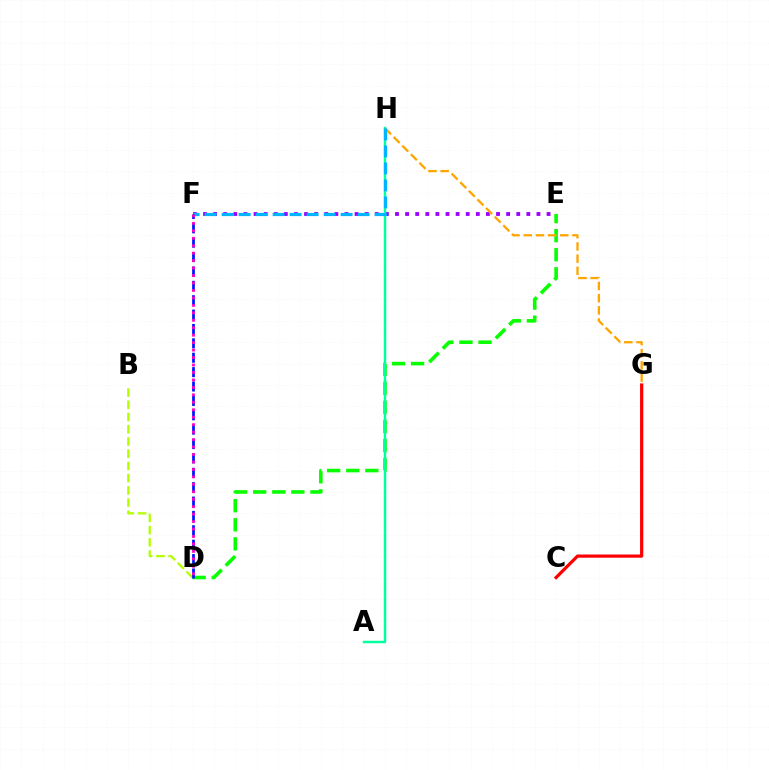{('D', 'E'): [{'color': '#08ff00', 'line_style': 'dashed', 'thickness': 2.59}], ('B', 'D'): [{'color': '#b3ff00', 'line_style': 'dashed', 'thickness': 1.66}], ('E', 'F'): [{'color': '#9b00ff', 'line_style': 'dotted', 'thickness': 2.75}], ('G', 'H'): [{'color': '#ffa500', 'line_style': 'dashed', 'thickness': 1.66}], ('A', 'H'): [{'color': '#00ff9d', 'line_style': 'solid', 'thickness': 1.76}], ('C', 'G'): [{'color': '#ff0000', 'line_style': 'solid', 'thickness': 2.32}], ('F', 'H'): [{'color': '#00b5ff', 'line_style': 'dashed', 'thickness': 2.31}], ('D', 'F'): [{'color': '#0010ff', 'line_style': 'dashed', 'thickness': 1.95}, {'color': '#ff00bd', 'line_style': 'dotted', 'thickness': 2.03}]}